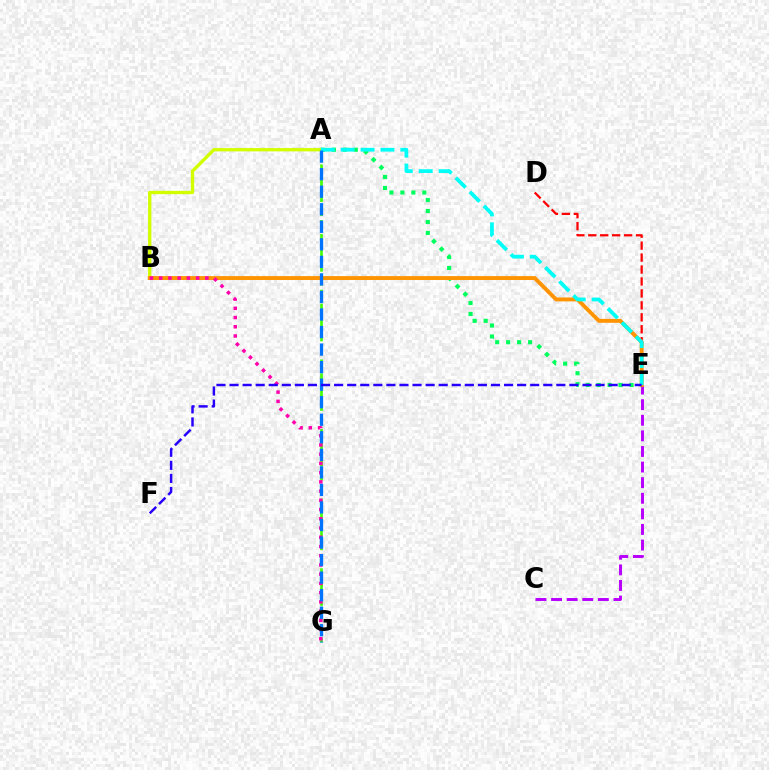{('C', 'E'): [{'color': '#b900ff', 'line_style': 'dashed', 'thickness': 2.12}], ('A', 'E'): [{'color': '#00ff5c', 'line_style': 'dotted', 'thickness': 2.98}, {'color': '#00fff6', 'line_style': 'dashed', 'thickness': 2.7}], ('D', 'E'): [{'color': '#ff0000', 'line_style': 'dashed', 'thickness': 1.62}], ('A', 'G'): [{'color': '#3dff00', 'line_style': 'dashed', 'thickness': 1.89}, {'color': '#0074ff', 'line_style': 'dashed', 'thickness': 2.38}], ('A', 'B'): [{'color': '#d1ff00', 'line_style': 'solid', 'thickness': 2.4}], ('B', 'E'): [{'color': '#ff9400', 'line_style': 'solid', 'thickness': 2.81}], ('B', 'G'): [{'color': '#ff00ac', 'line_style': 'dotted', 'thickness': 2.51}], ('E', 'F'): [{'color': '#2500ff', 'line_style': 'dashed', 'thickness': 1.78}]}